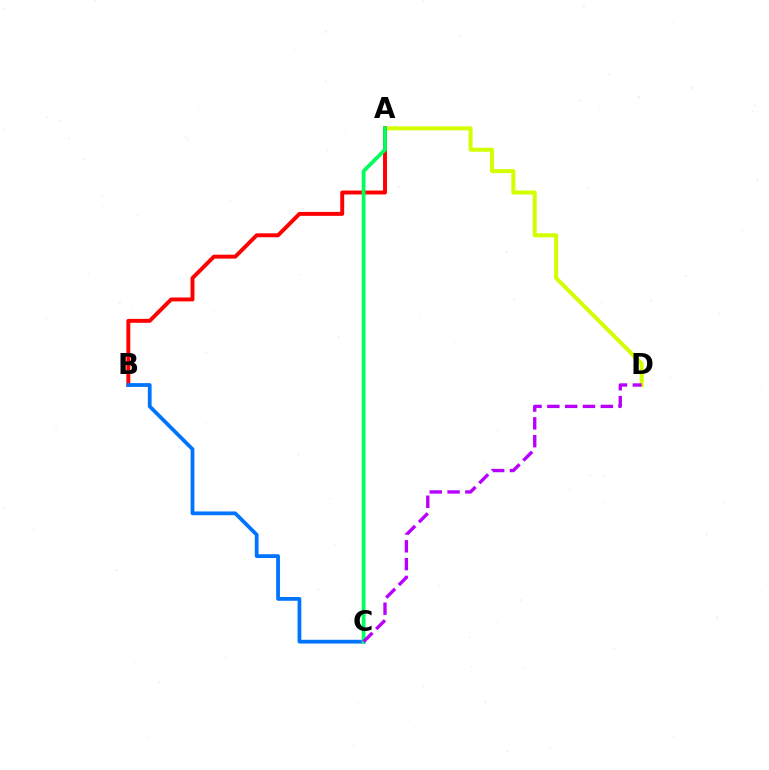{('A', 'D'): [{'color': '#d1ff00', 'line_style': 'solid', 'thickness': 2.89}], ('A', 'B'): [{'color': '#ff0000', 'line_style': 'solid', 'thickness': 2.83}], ('B', 'C'): [{'color': '#0074ff', 'line_style': 'solid', 'thickness': 2.71}], ('A', 'C'): [{'color': '#00ff5c', 'line_style': 'solid', 'thickness': 2.71}], ('C', 'D'): [{'color': '#b900ff', 'line_style': 'dashed', 'thickness': 2.42}]}